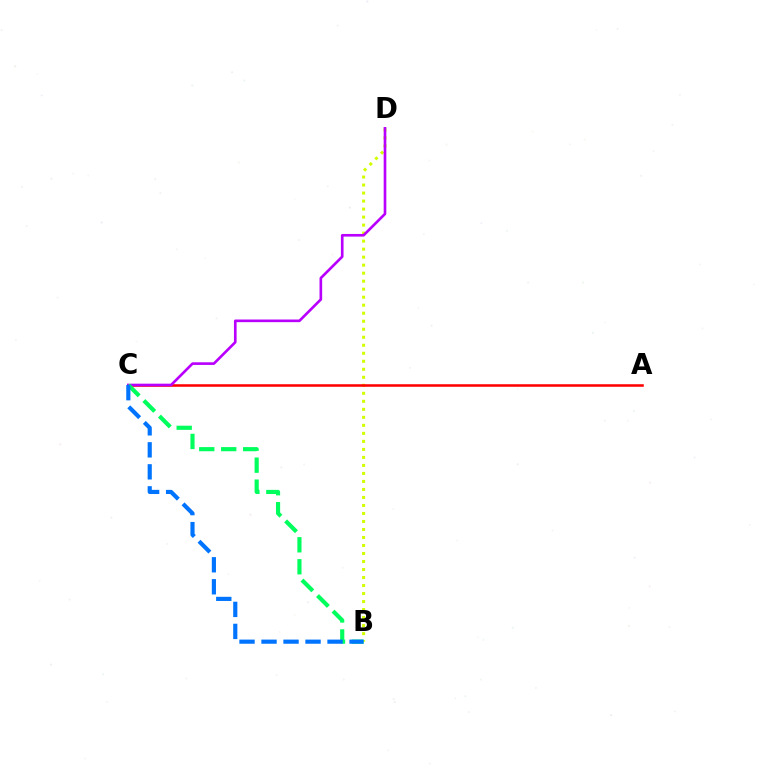{('B', 'D'): [{'color': '#d1ff00', 'line_style': 'dotted', 'thickness': 2.18}], ('A', 'C'): [{'color': '#ff0000', 'line_style': 'solid', 'thickness': 1.84}], ('C', 'D'): [{'color': '#b900ff', 'line_style': 'solid', 'thickness': 1.91}], ('B', 'C'): [{'color': '#00ff5c', 'line_style': 'dashed', 'thickness': 2.98}, {'color': '#0074ff', 'line_style': 'dashed', 'thickness': 2.99}]}